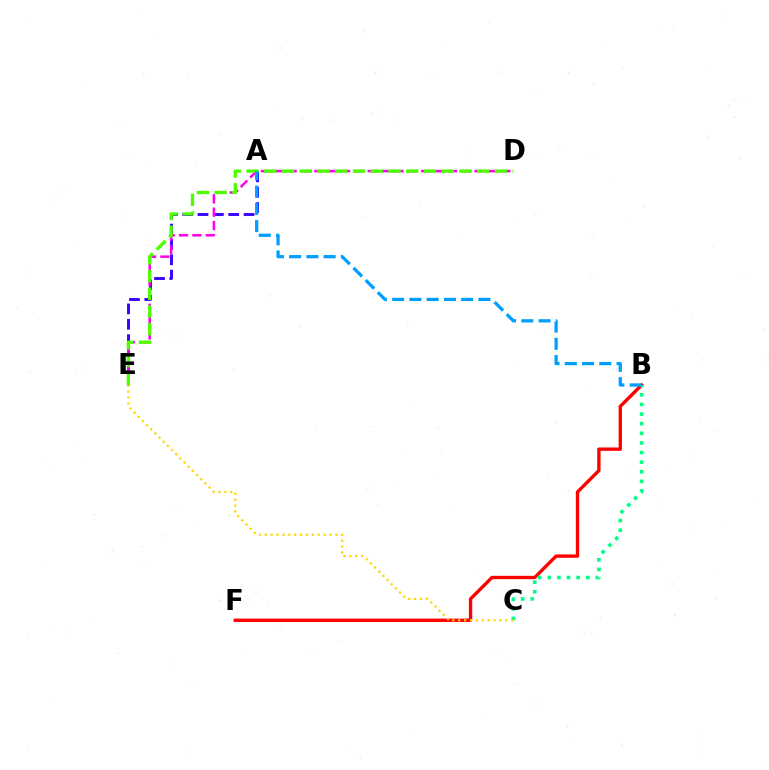{('B', 'F'): [{'color': '#ff0000', 'line_style': 'solid', 'thickness': 2.41}], ('B', 'C'): [{'color': '#00ff86', 'line_style': 'dotted', 'thickness': 2.61}], ('A', 'E'): [{'color': '#3700ff', 'line_style': 'dashed', 'thickness': 2.09}], ('D', 'E'): [{'color': '#ff00ed', 'line_style': 'dashed', 'thickness': 1.81}, {'color': '#4fff00', 'line_style': 'dashed', 'thickness': 2.41}], ('A', 'B'): [{'color': '#009eff', 'line_style': 'dashed', 'thickness': 2.34}], ('C', 'E'): [{'color': '#ffd500', 'line_style': 'dotted', 'thickness': 1.6}]}